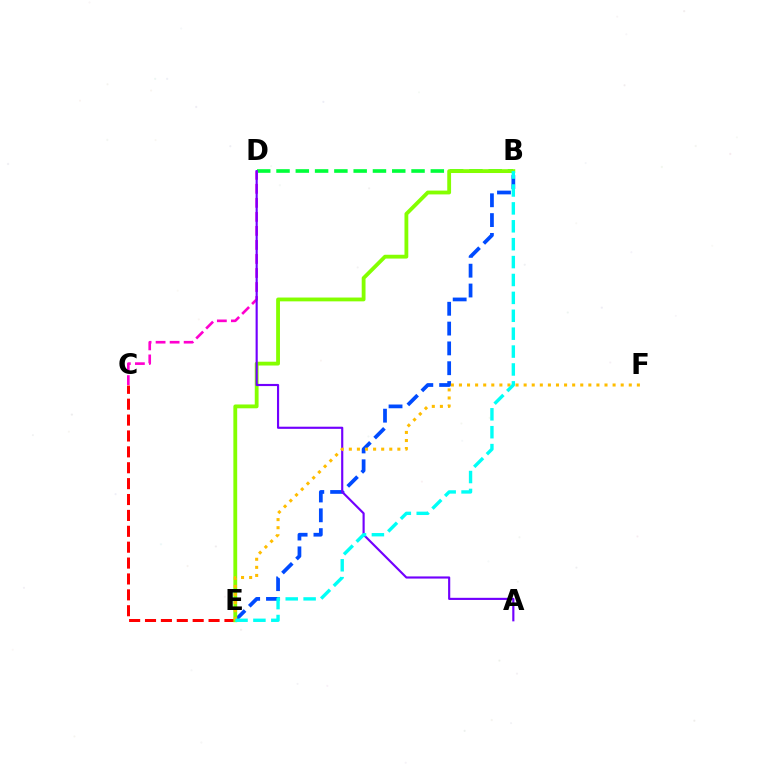{('B', 'D'): [{'color': '#00ff39', 'line_style': 'dashed', 'thickness': 2.62}], ('B', 'E'): [{'color': '#004bff', 'line_style': 'dashed', 'thickness': 2.69}, {'color': '#84ff00', 'line_style': 'solid', 'thickness': 2.75}, {'color': '#00fff6', 'line_style': 'dashed', 'thickness': 2.43}], ('C', 'E'): [{'color': '#ff0000', 'line_style': 'dashed', 'thickness': 2.16}], ('C', 'D'): [{'color': '#ff00cf', 'line_style': 'dashed', 'thickness': 1.91}], ('A', 'D'): [{'color': '#7200ff', 'line_style': 'solid', 'thickness': 1.55}], ('E', 'F'): [{'color': '#ffbd00', 'line_style': 'dotted', 'thickness': 2.2}]}